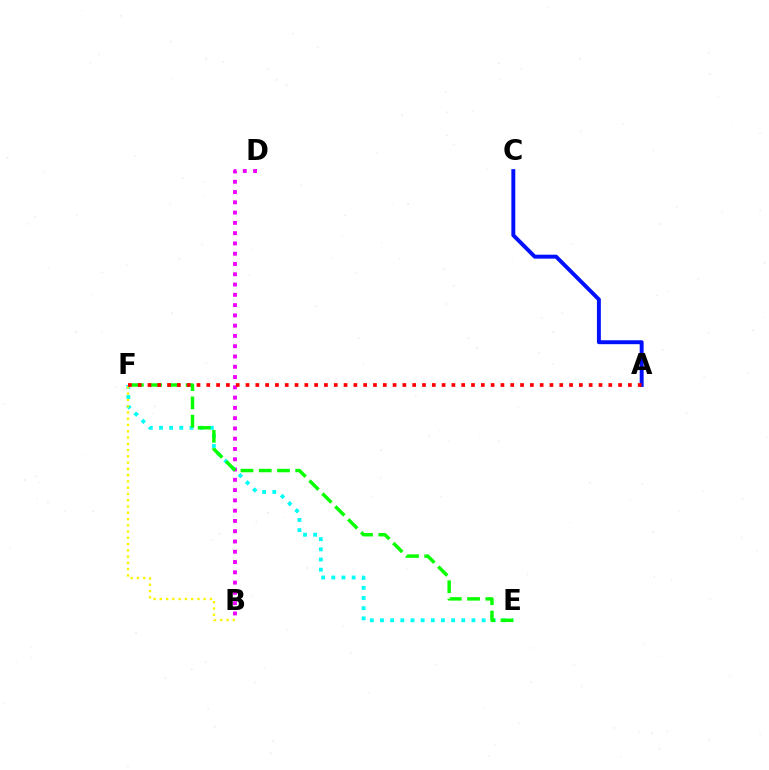{('B', 'D'): [{'color': '#ee00ff', 'line_style': 'dotted', 'thickness': 2.79}], ('E', 'F'): [{'color': '#00fff6', 'line_style': 'dotted', 'thickness': 2.76}, {'color': '#08ff00', 'line_style': 'dashed', 'thickness': 2.48}], ('A', 'C'): [{'color': '#0010ff', 'line_style': 'solid', 'thickness': 2.82}], ('B', 'F'): [{'color': '#fcf500', 'line_style': 'dotted', 'thickness': 1.7}], ('A', 'F'): [{'color': '#ff0000', 'line_style': 'dotted', 'thickness': 2.66}]}